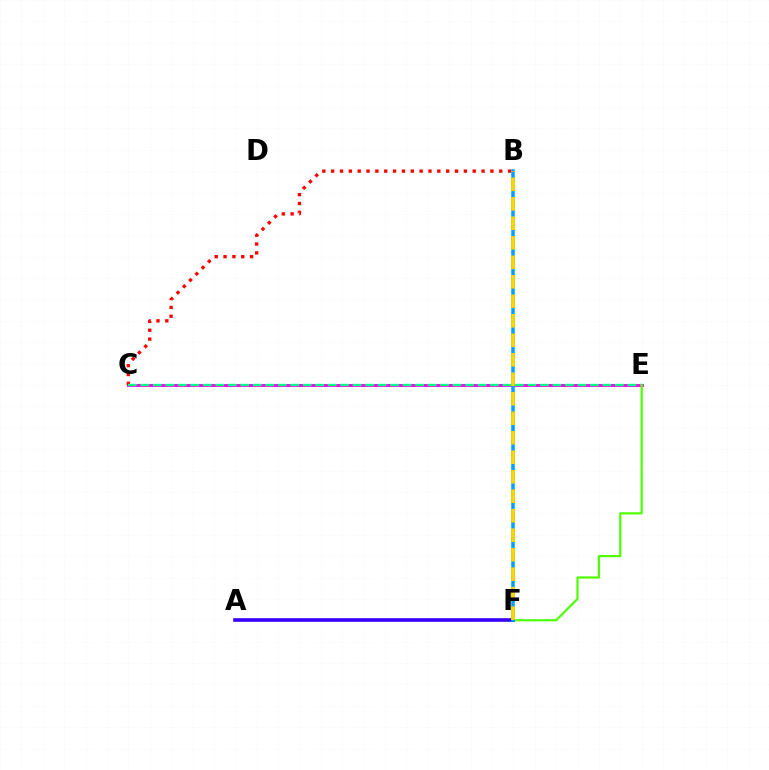{('C', 'E'): [{'color': '#ff00ed', 'line_style': 'solid', 'thickness': 2.07}, {'color': '#00ff86', 'line_style': 'dashed', 'thickness': 1.7}], ('B', 'C'): [{'color': '#ff0000', 'line_style': 'dotted', 'thickness': 2.4}], ('E', 'F'): [{'color': '#4fff00', 'line_style': 'solid', 'thickness': 1.59}], ('A', 'F'): [{'color': '#3700ff', 'line_style': 'solid', 'thickness': 2.6}], ('B', 'F'): [{'color': '#009eff', 'line_style': 'solid', 'thickness': 2.52}, {'color': '#ffd500', 'line_style': 'dashed', 'thickness': 2.65}]}